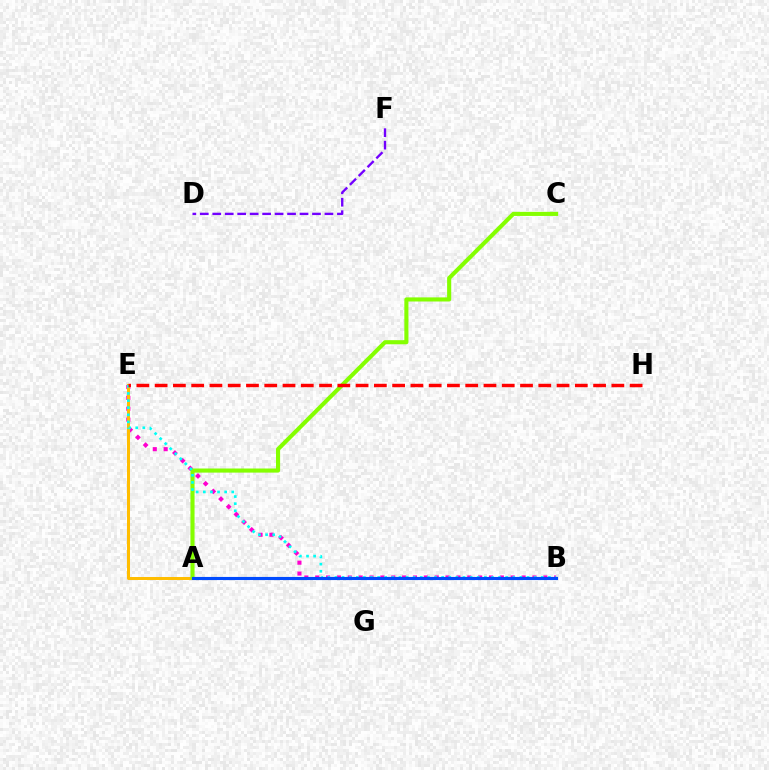{('B', 'E'): [{'color': '#ff00cf', 'line_style': 'dotted', 'thickness': 2.95}, {'color': '#00fff6', 'line_style': 'dotted', 'thickness': 1.93}], ('A', 'B'): [{'color': '#00ff39', 'line_style': 'dotted', 'thickness': 1.82}, {'color': '#004bff', 'line_style': 'solid', 'thickness': 2.24}], ('A', 'E'): [{'color': '#ffbd00', 'line_style': 'solid', 'thickness': 2.17}], ('A', 'C'): [{'color': '#84ff00', 'line_style': 'solid', 'thickness': 2.96}], ('E', 'H'): [{'color': '#ff0000', 'line_style': 'dashed', 'thickness': 2.48}], ('D', 'F'): [{'color': '#7200ff', 'line_style': 'dashed', 'thickness': 1.69}]}